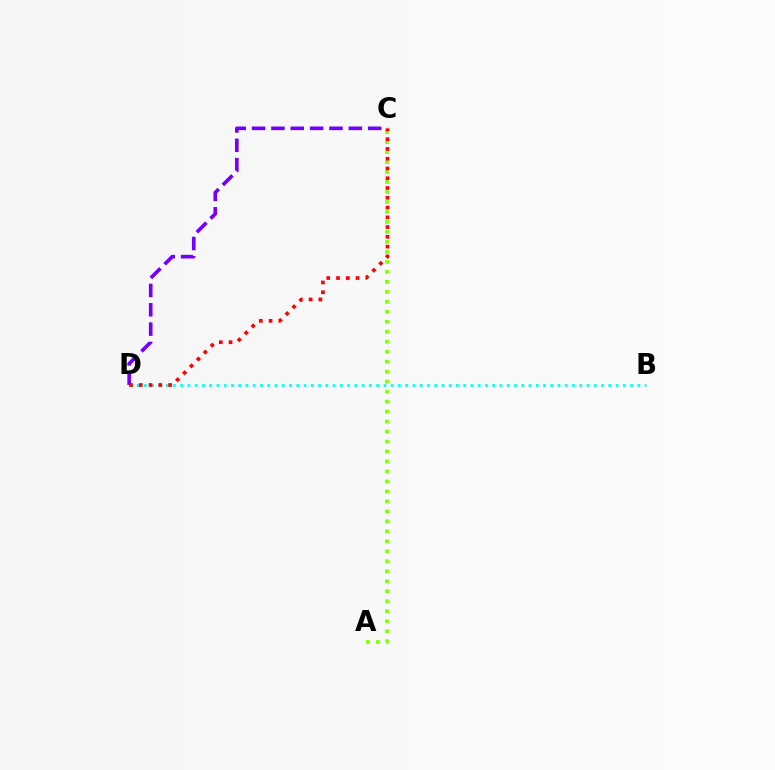{('A', 'C'): [{'color': '#84ff00', 'line_style': 'dotted', 'thickness': 2.71}], ('B', 'D'): [{'color': '#00fff6', 'line_style': 'dotted', 'thickness': 1.97}], ('C', 'D'): [{'color': '#7200ff', 'line_style': 'dashed', 'thickness': 2.63}, {'color': '#ff0000', 'line_style': 'dotted', 'thickness': 2.65}]}